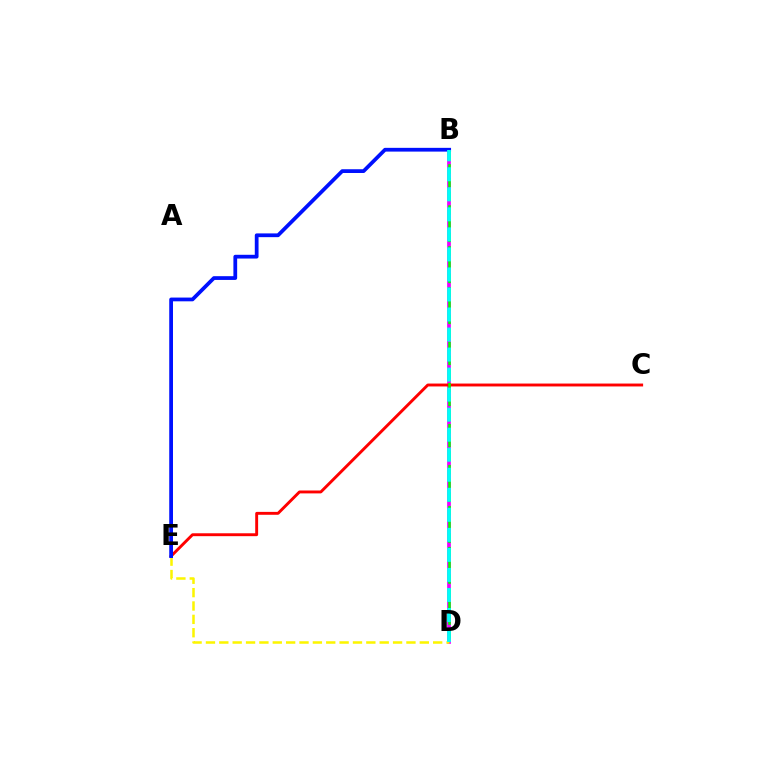{('B', 'D'): [{'color': '#ee00ff', 'line_style': 'solid', 'thickness': 2.68}, {'color': '#08ff00', 'line_style': 'dashed', 'thickness': 1.86}, {'color': '#00fff6', 'line_style': 'dashed', 'thickness': 2.72}], ('C', 'E'): [{'color': '#ff0000', 'line_style': 'solid', 'thickness': 2.09}], ('D', 'E'): [{'color': '#fcf500', 'line_style': 'dashed', 'thickness': 1.82}], ('B', 'E'): [{'color': '#0010ff', 'line_style': 'solid', 'thickness': 2.7}]}